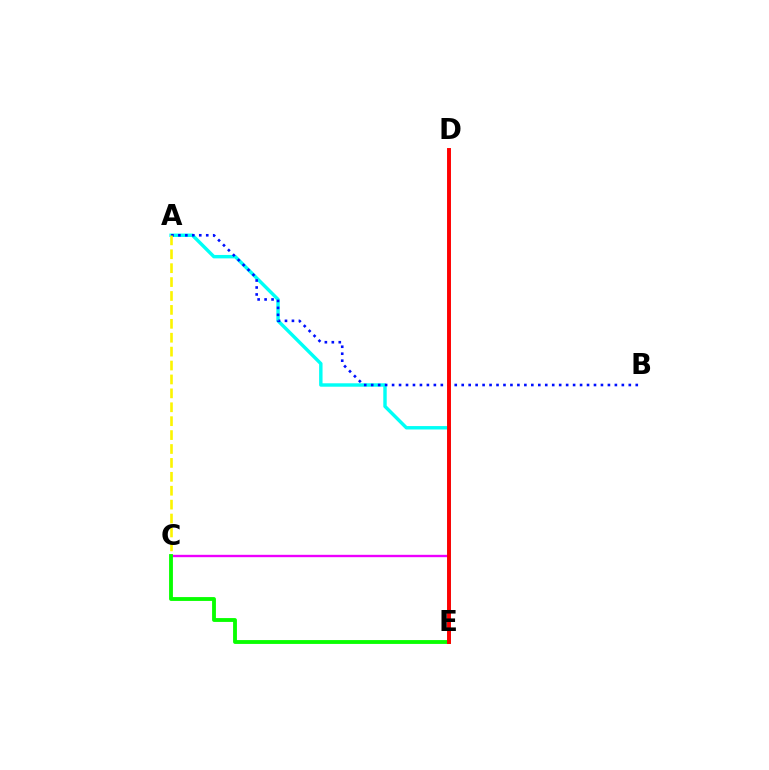{('C', 'E'): [{'color': '#ee00ff', 'line_style': 'solid', 'thickness': 1.71}, {'color': '#08ff00', 'line_style': 'solid', 'thickness': 2.77}], ('A', 'E'): [{'color': '#00fff6', 'line_style': 'solid', 'thickness': 2.46}], ('A', 'B'): [{'color': '#0010ff', 'line_style': 'dotted', 'thickness': 1.89}], ('A', 'C'): [{'color': '#fcf500', 'line_style': 'dashed', 'thickness': 1.89}], ('D', 'E'): [{'color': '#ff0000', 'line_style': 'solid', 'thickness': 2.83}]}